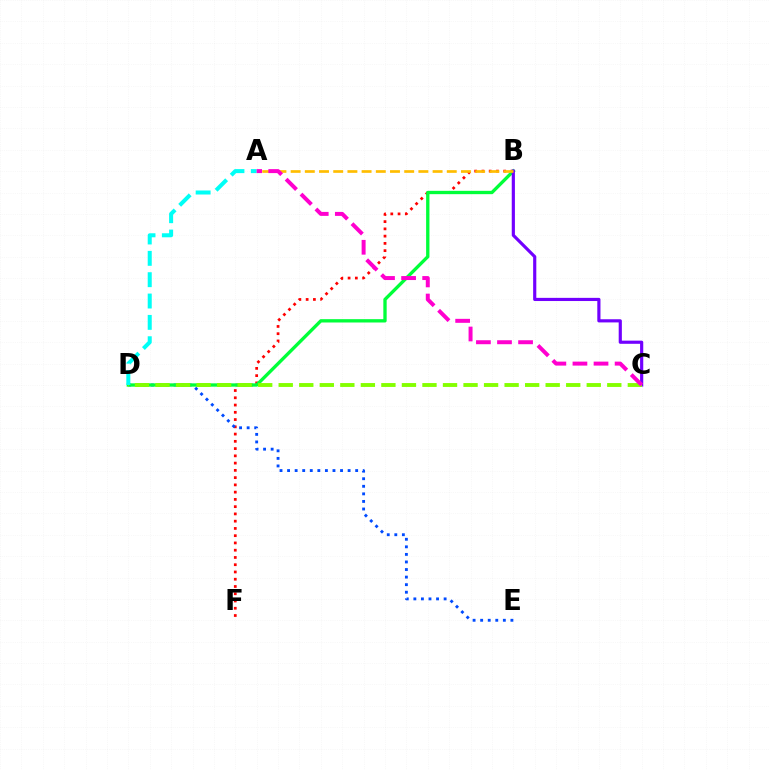{('B', 'F'): [{'color': '#ff0000', 'line_style': 'dotted', 'thickness': 1.97}], ('D', 'E'): [{'color': '#004bff', 'line_style': 'dotted', 'thickness': 2.06}], ('B', 'D'): [{'color': '#00ff39', 'line_style': 'solid', 'thickness': 2.4}], ('B', 'C'): [{'color': '#7200ff', 'line_style': 'solid', 'thickness': 2.28}], ('A', 'B'): [{'color': '#ffbd00', 'line_style': 'dashed', 'thickness': 1.93}], ('C', 'D'): [{'color': '#84ff00', 'line_style': 'dashed', 'thickness': 2.79}], ('A', 'D'): [{'color': '#00fff6', 'line_style': 'dashed', 'thickness': 2.9}], ('A', 'C'): [{'color': '#ff00cf', 'line_style': 'dashed', 'thickness': 2.86}]}